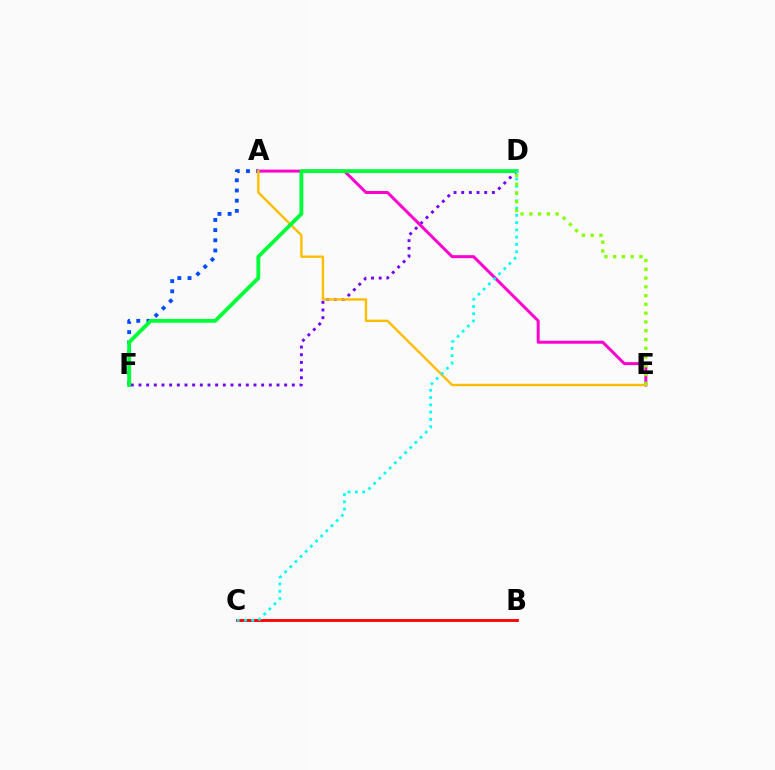{('A', 'F'): [{'color': '#004bff', 'line_style': 'dotted', 'thickness': 2.77}], ('B', 'C'): [{'color': '#ff0000', 'line_style': 'solid', 'thickness': 2.05}], ('D', 'F'): [{'color': '#7200ff', 'line_style': 'dotted', 'thickness': 2.08}, {'color': '#00ff39', 'line_style': 'solid', 'thickness': 2.76}], ('A', 'E'): [{'color': '#ff00cf', 'line_style': 'solid', 'thickness': 2.15}, {'color': '#ffbd00', 'line_style': 'solid', 'thickness': 1.72}], ('C', 'D'): [{'color': '#00fff6', 'line_style': 'dotted', 'thickness': 1.97}], ('D', 'E'): [{'color': '#84ff00', 'line_style': 'dotted', 'thickness': 2.38}]}